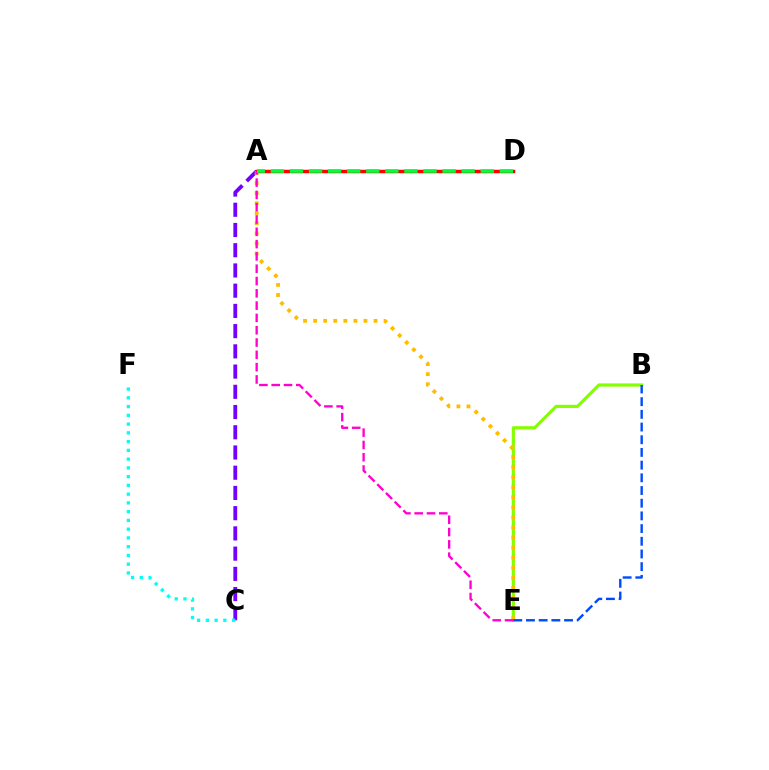{('A', 'C'): [{'color': '#7200ff', 'line_style': 'dashed', 'thickness': 2.75}], ('C', 'F'): [{'color': '#00fff6', 'line_style': 'dotted', 'thickness': 2.38}], ('B', 'E'): [{'color': '#84ff00', 'line_style': 'solid', 'thickness': 2.28}, {'color': '#004bff', 'line_style': 'dashed', 'thickness': 1.72}], ('A', 'E'): [{'color': '#ffbd00', 'line_style': 'dotted', 'thickness': 2.74}, {'color': '#ff00cf', 'line_style': 'dashed', 'thickness': 1.67}], ('A', 'D'): [{'color': '#ff0000', 'line_style': 'solid', 'thickness': 2.51}, {'color': '#00ff39', 'line_style': 'dashed', 'thickness': 2.59}]}